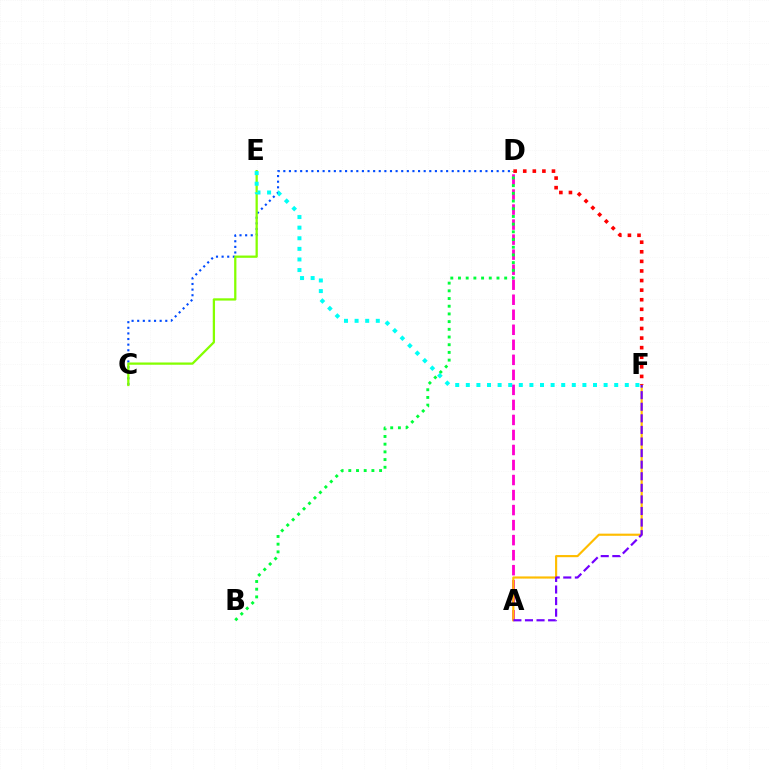{('A', 'D'): [{'color': '#ff00cf', 'line_style': 'dashed', 'thickness': 2.04}], ('A', 'F'): [{'color': '#ffbd00', 'line_style': 'solid', 'thickness': 1.55}, {'color': '#7200ff', 'line_style': 'dashed', 'thickness': 1.57}], ('B', 'D'): [{'color': '#00ff39', 'line_style': 'dotted', 'thickness': 2.09}], ('D', 'F'): [{'color': '#ff0000', 'line_style': 'dotted', 'thickness': 2.6}], ('C', 'D'): [{'color': '#004bff', 'line_style': 'dotted', 'thickness': 1.53}], ('C', 'E'): [{'color': '#84ff00', 'line_style': 'solid', 'thickness': 1.63}], ('E', 'F'): [{'color': '#00fff6', 'line_style': 'dotted', 'thickness': 2.88}]}